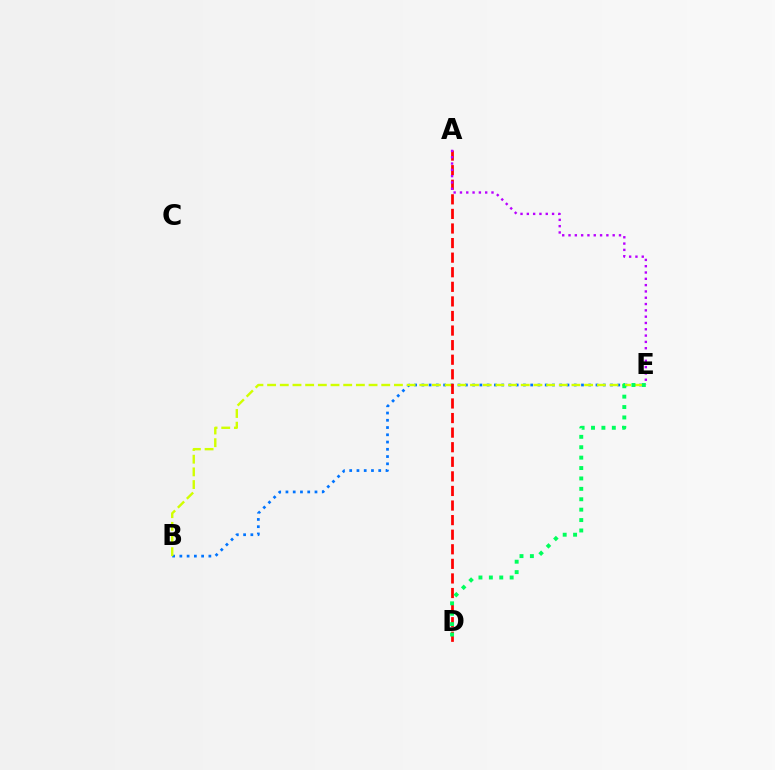{('B', 'E'): [{'color': '#0074ff', 'line_style': 'dotted', 'thickness': 1.97}, {'color': '#d1ff00', 'line_style': 'dashed', 'thickness': 1.72}], ('A', 'D'): [{'color': '#ff0000', 'line_style': 'dashed', 'thickness': 1.98}], ('D', 'E'): [{'color': '#00ff5c', 'line_style': 'dotted', 'thickness': 2.83}], ('A', 'E'): [{'color': '#b900ff', 'line_style': 'dotted', 'thickness': 1.71}]}